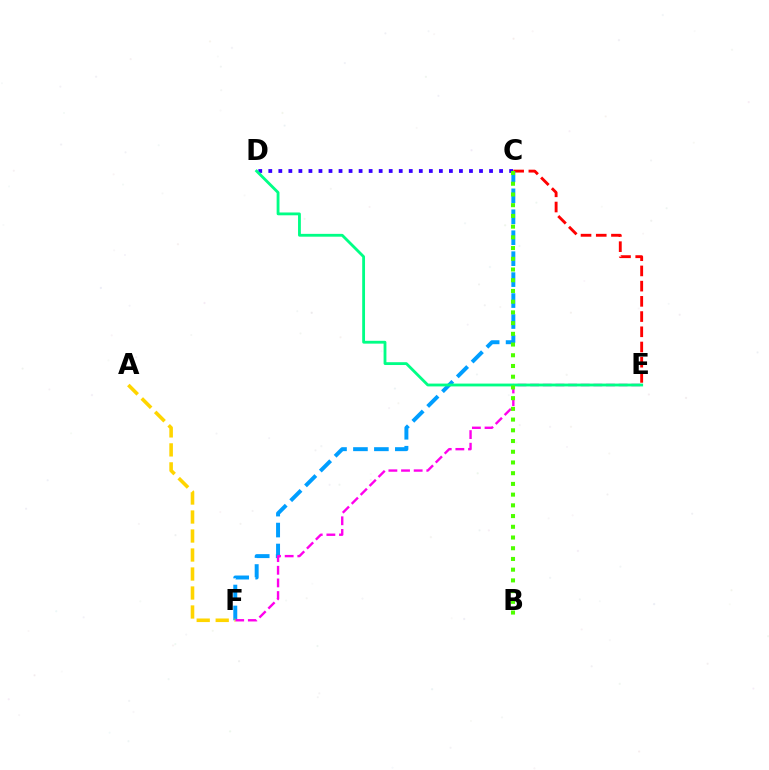{('C', 'E'): [{'color': '#ff0000', 'line_style': 'dashed', 'thickness': 2.07}], ('C', 'F'): [{'color': '#009eff', 'line_style': 'dashed', 'thickness': 2.85}], ('E', 'F'): [{'color': '#ff00ed', 'line_style': 'dashed', 'thickness': 1.72}], ('A', 'F'): [{'color': '#ffd500', 'line_style': 'dashed', 'thickness': 2.58}], ('C', 'D'): [{'color': '#3700ff', 'line_style': 'dotted', 'thickness': 2.73}], ('D', 'E'): [{'color': '#00ff86', 'line_style': 'solid', 'thickness': 2.04}], ('B', 'C'): [{'color': '#4fff00', 'line_style': 'dotted', 'thickness': 2.91}]}